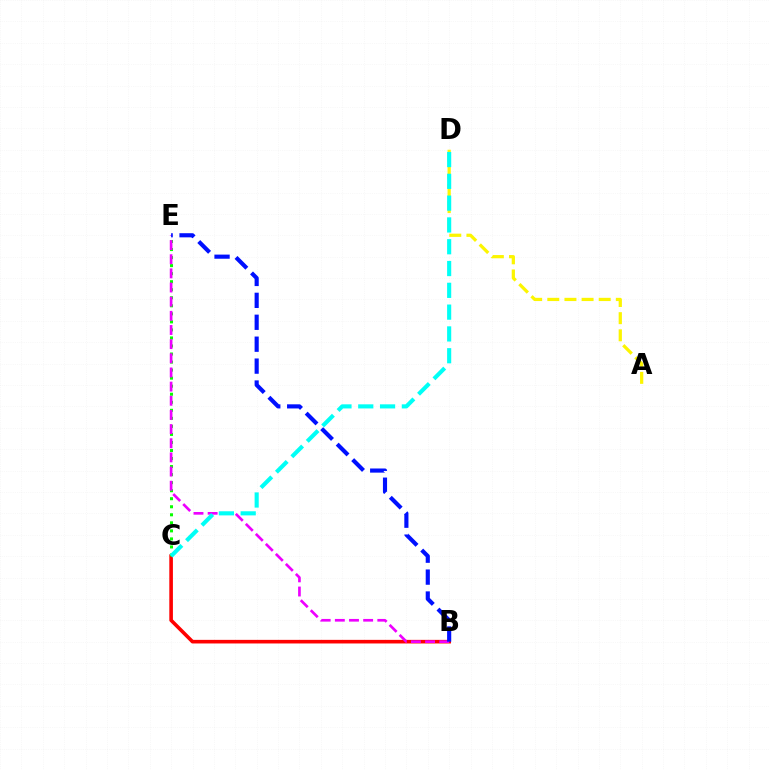{('B', 'C'): [{'color': '#ff0000', 'line_style': 'solid', 'thickness': 2.6}], ('A', 'D'): [{'color': '#fcf500', 'line_style': 'dashed', 'thickness': 2.33}], ('C', 'E'): [{'color': '#08ff00', 'line_style': 'dotted', 'thickness': 2.18}], ('B', 'E'): [{'color': '#ee00ff', 'line_style': 'dashed', 'thickness': 1.92}, {'color': '#0010ff', 'line_style': 'dashed', 'thickness': 2.98}], ('C', 'D'): [{'color': '#00fff6', 'line_style': 'dashed', 'thickness': 2.96}]}